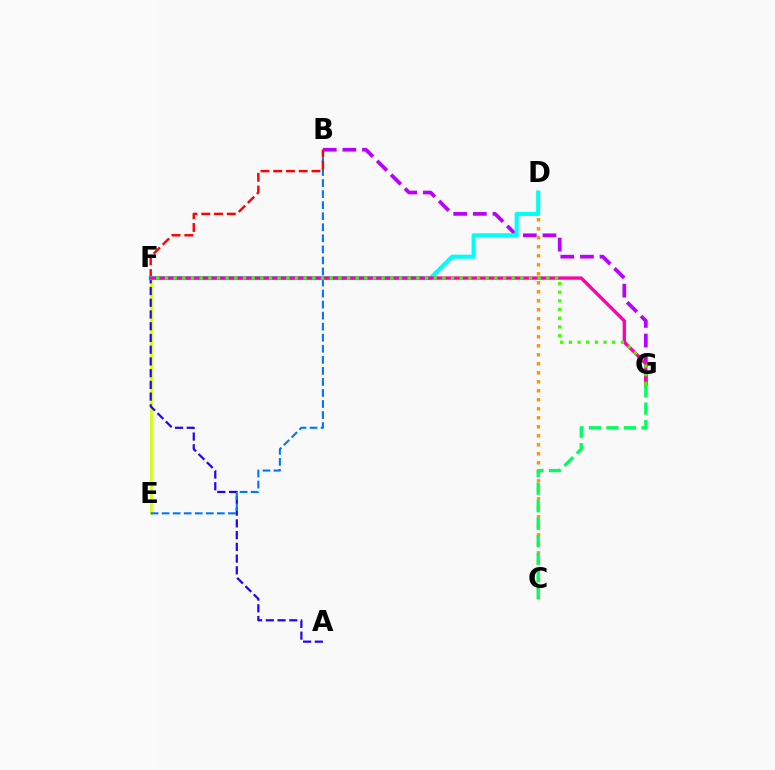{('E', 'F'): [{'color': '#d1ff00', 'line_style': 'solid', 'thickness': 1.92}], ('A', 'F'): [{'color': '#2500ff', 'line_style': 'dashed', 'thickness': 1.59}], ('B', 'G'): [{'color': '#b900ff', 'line_style': 'dashed', 'thickness': 2.66}], ('B', 'E'): [{'color': '#0074ff', 'line_style': 'dashed', 'thickness': 1.5}], ('B', 'F'): [{'color': '#ff0000', 'line_style': 'dashed', 'thickness': 1.74}], ('C', 'D'): [{'color': '#ff9400', 'line_style': 'dotted', 'thickness': 2.45}], ('D', 'F'): [{'color': '#00fff6', 'line_style': 'solid', 'thickness': 2.94}], ('F', 'G'): [{'color': '#ff00ac', 'line_style': 'solid', 'thickness': 2.4}, {'color': '#3dff00', 'line_style': 'dotted', 'thickness': 2.36}], ('C', 'G'): [{'color': '#00ff5c', 'line_style': 'dashed', 'thickness': 2.38}]}